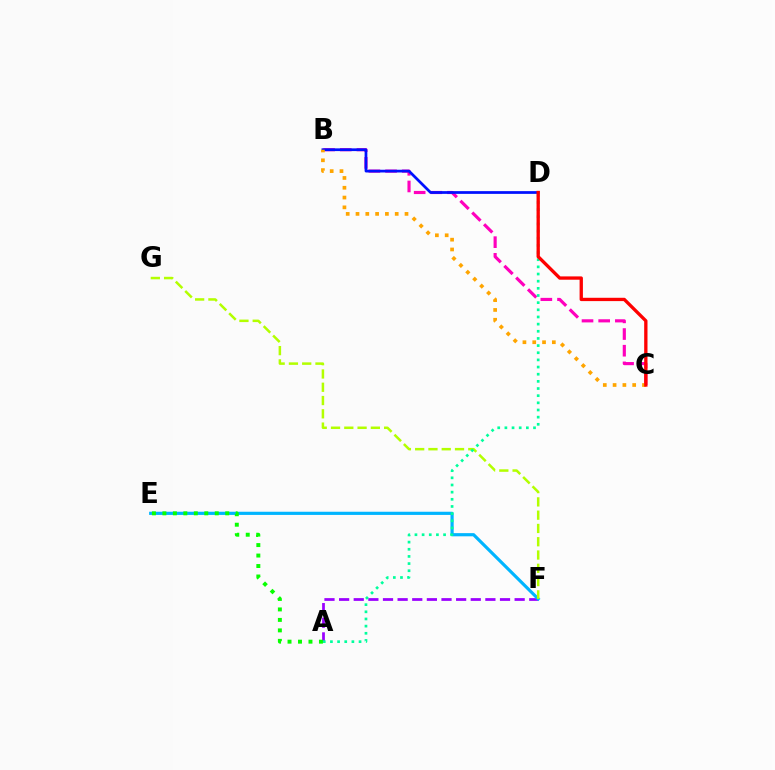{('A', 'F'): [{'color': '#9b00ff', 'line_style': 'dashed', 'thickness': 1.99}], ('E', 'F'): [{'color': '#00b5ff', 'line_style': 'solid', 'thickness': 2.29}], ('F', 'G'): [{'color': '#b3ff00', 'line_style': 'dashed', 'thickness': 1.8}], ('B', 'C'): [{'color': '#ff00bd', 'line_style': 'dashed', 'thickness': 2.26}, {'color': '#ffa500', 'line_style': 'dotted', 'thickness': 2.66}], ('B', 'D'): [{'color': '#0010ff', 'line_style': 'solid', 'thickness': 1.97}], ('A', 'D'): [{'color': '#00ff9d', 'line_style': 'dotted', 'thickness': 1.94}], ('C', 'D'): [{'color': '#ff0000', 'line_style': 'solid', 'thickness': 2.39}], ('A', 'E'): [{'color': '#08ff00', 'line_style': 'dotted', 'thickness': 2.85}]}